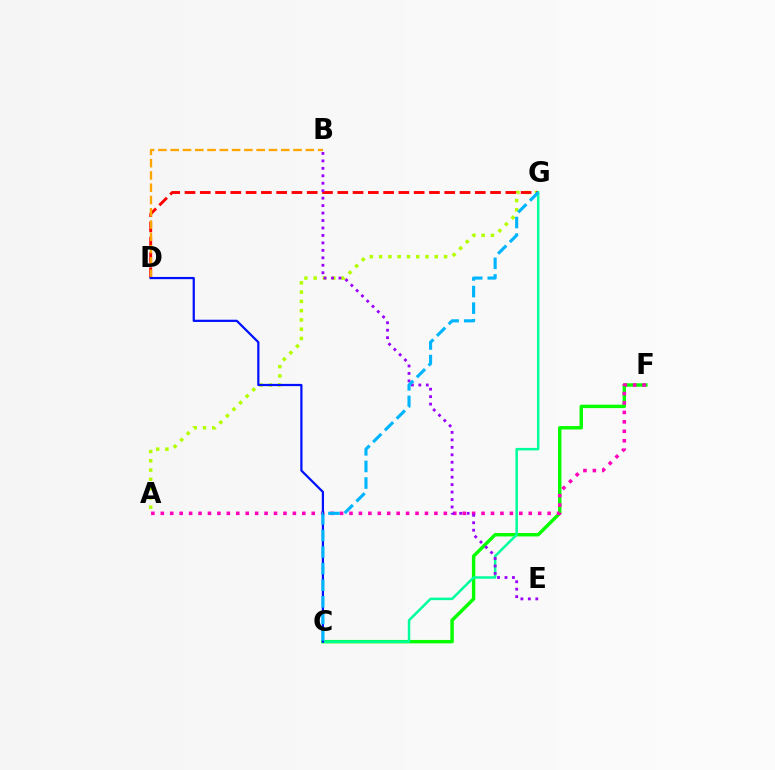{('A', 'G'): [{'color': '#b3ff00', 'line_style': 'dotted', 'thickness': 2.52}], ('C', 'F'): [{'color': '#08ff00', 'line_style': 'solid', 'thickness': 2.46}], ('D', 'G'): [{'color': '#ff0000', 'line_style': 'dashed', 'thickness': 2.08}], ('A', 'F'): [{'color': '#ff00bd', 'line_style': 'dotted', 'thickness': 2.56}], ('C', 'G'): [{'color': '#00ff9d', 'line_style': 'solid', 'thickness': 1.8}, {'color': '#00b5ff', 'line_style': 'dashed', 'thickness': 2.25}], ('B', 'E'): [{'color': '#9b00ff', 'line_style': 'dotted', 'thickness': 2.03}], ('B', 'D'): [{'color': '#ffa500', 'line_style': 'dashed', 'thickness': 1.67}], ('C', 'D'): [{'color': '#0010ff', 'line_style': 'solid', 'thickness': 1.6}]}